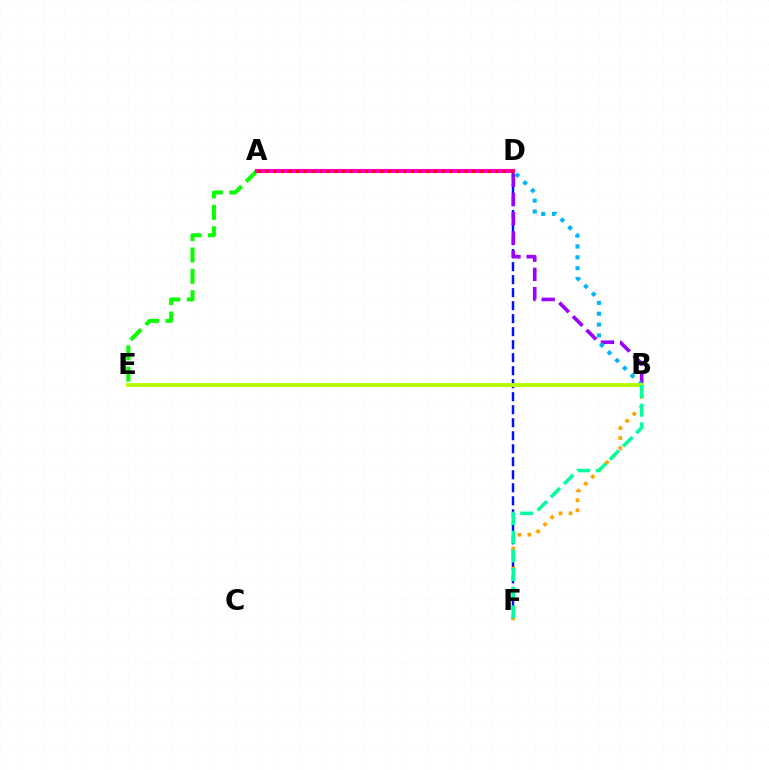{('D', 'F'): [{'color': '#0010ff', 'line_style': 'dashed', 'thickness': 1.77}], ('B', 'D'): [{'color': '#9b00ff', 'line_style': 'dashed', 'thickness': 2.62}, {'color': '#00b5ff', 'line_style': 'dotted', 'thickness': 2.95}], ('A', 'E'): [{'color': '#08ff00', 'line_style': 'dashed', 'thickness': 2.9}], ('B', 'F'): [{'color': '#ffa500', 'line_style': 'dotted', 'thickness': 2.72}, {'color': '#00ff9d', 'line_style': 'dashed', 'thickness': 2.54}], ('A', 'D'): [{'color': '#ff00bd', 'line_style': 'solid', 'thickness': 2.96}, {'color': '#ff0000', 'line_style': 'dotted', 'thickness': 2.08}], ('B', 'E'): [{'color': '#b3ff00', 'line_style': 'solid', 'thickness': 2.79}]}